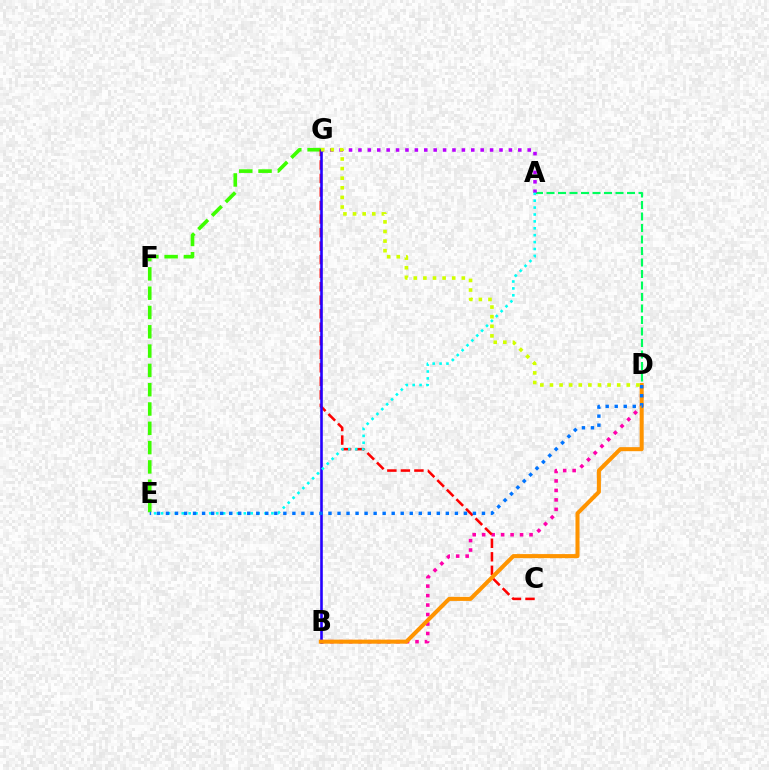{('A', 'D'): [{'color': '#00ff5c', 'line_style': 'dashed', 'thickness': 1.56}], ('E', 'G'): [{'color': '#3dff00', 'line_style': 'dashed', 'thickness': 2.62}], ('B', 'D'): [{'color': '#ff00ac', 'line_style': 'dotted', 'thickness': 2.57}, {'color': '#ff9400', 'line_style': 'solid', 'thickness': 2.91}], ('A', 'G'): [{'color': '#b900ff', 'line_style': 'dotted', 'thickness': 2.56}], ('C', 'G'): [{'color': '#ff0000', 'line_style': 'dashed', 'thickness': 1.84}], ('B', 'G'): [{'color': '#2500ff', 'line_style': 'solid', 'thickness': 1.87}], ('A', 'E'): [{'color': '#00fff6', 'line_style': 'dotted', 'thickness': 1.87}], ('D', 'E'): [{'color': '#0074ff', 'line_style': 'dotted', 'thickness': 2.45}], ('D', 'G'): [{'color': '#d1ff00', 'line_style': 'dotted', 'thickness': 2.61}]}